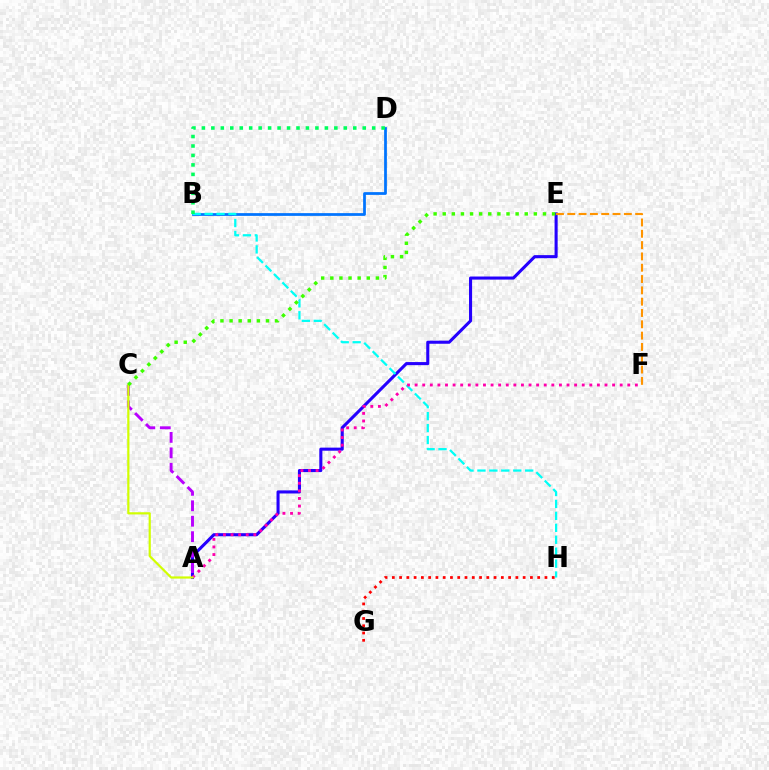{('A', 'E'): [{'color': '#2500ff', 'line_style': 'solid', 'thickness': 2.21}], ('B', 'D'): [{'color': '#0074ff', 'line_style': 'solid', 'thickness': 1.98}, {'color': '#00ff5c', 'line_style': 'dotted', 'thickness': 2.57}], ('B', 'H'): [{'color': '#00fff6', 'line_style': 'dashed', 'thickness': 1.62}], ('G', 'H'): [{'color': '#ff0000', 'line_style': 'dotted', 'thickness': 1.97}], ('E', 'F'): [{'color': '#ff9400', 'line_style': 'dashed', 'thickness': 1.54}], ('A', 'C'): [{'color': '#b900ff', 'line_style': 'dashed', 'thickness': 2.1}, {'color': '#d1ff00', 'line_style': 'solid', 'thickness': 1.58}], ('A', 'F'): [{'color': '#ff00ac', 'line_style': 'dotted', 'thickness': 2.06}], ('C', 'E'): [{'color': '#3dff00', 'line_style': 'dotted', 'thickness': 2.48}]}